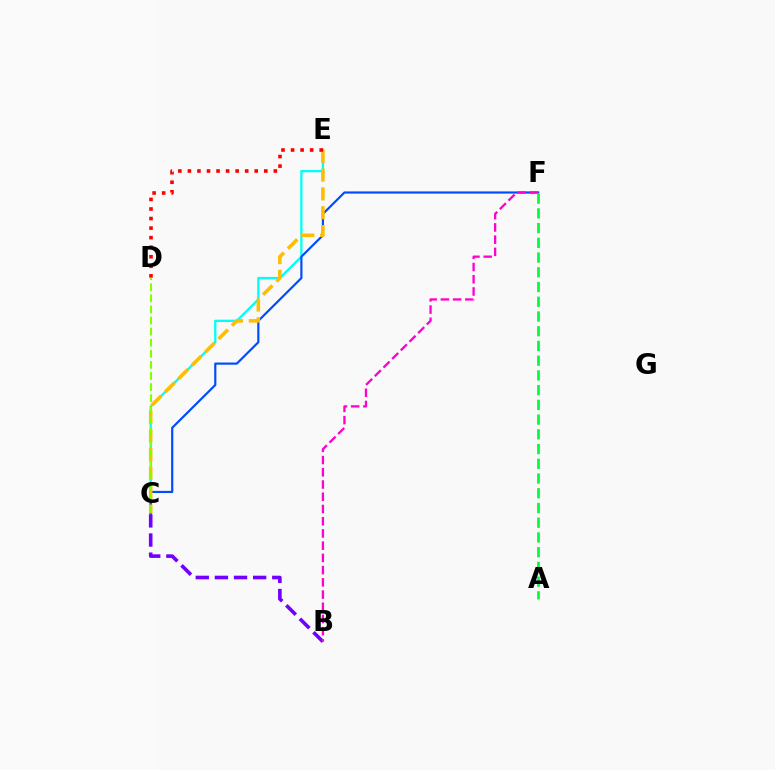{('C', 'E'): [{'color': '#00fff6', 'line_style': 'solid', 'thickness': 1.66}, {'color': '#ffbd00', 'line_style': 'dashed', 'thickness': 2.56}], ('C', 'F'): [{'color': '#004bff', 'line_style': 'solid', 'thickness': 1.56}], ('B', 'C'): [{'color': '#7200ff', 'line_style': 'dashed', 'thickness': 2.6}], ('C', 'D'): [{'color': '#84ff00', 'line_style': 'dashed', 'thickness': 1.51}], ('D', 'E'): [{'color': '#ff0000', 'line_style': 'dotted', 'thickness': 2.59}], ('B', 'F'): [{'color': '#ff00cf', 'line_style': 'dashed', 'thickness': 1.66}], ('A', 'F'): [{'color': '#00ff39', 'line_style': 'dashed', 'thickness': 2.0}]}